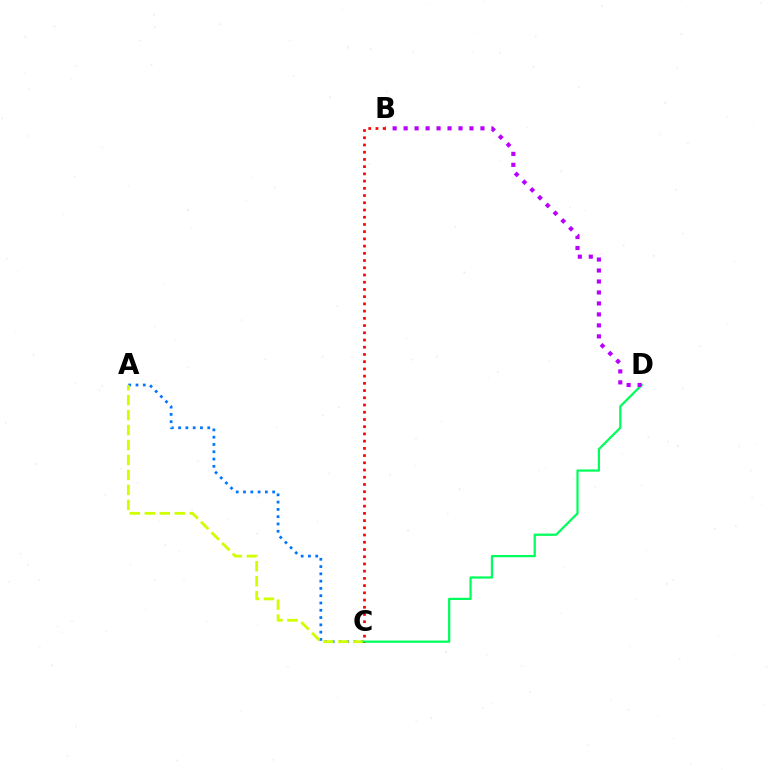{('A', 'C'): [{'color': '#0074ff', 'line_style': 'dotted', 'thickness': 1.98}, {'color': '#d1ff00', 'line_style': 'dashed', 'thickness': 2.03}], ('C', 'D'): [{'color': '#00ff5c', 'line_style': 'solid', 'thickness': 1.61}], ('B', 'C'): [{'color': '#ff0000', 'line_style': 'dotted', 'thickness': 1.96}], ('B', 'D'): [{'color': '#b900ff', 'line_style': 'dotted', 'thickness': 2.98}]}